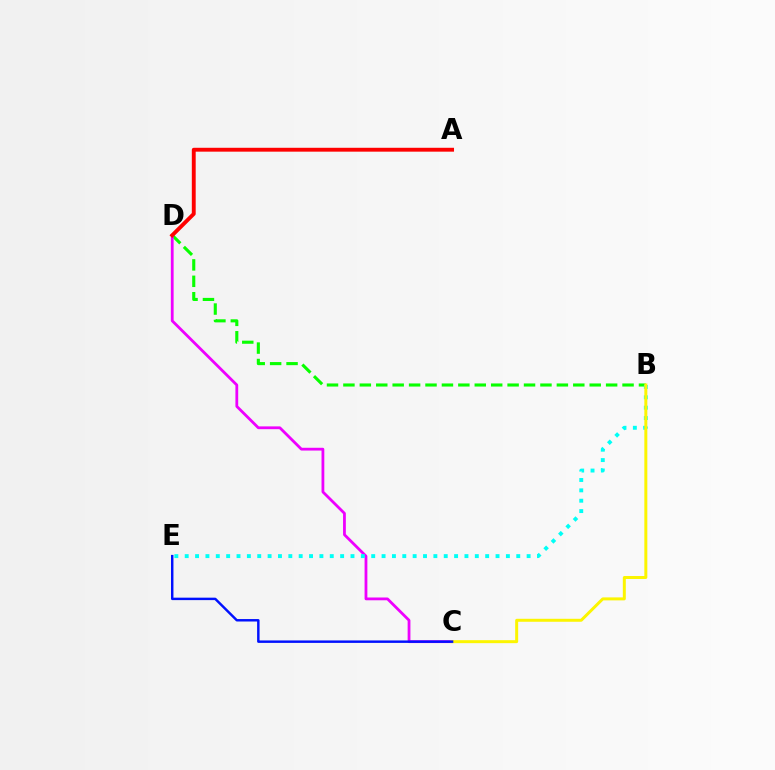{('B', 'D'): [{'color': '#08ff00', 'line_style': 'dashed', 'thickness': 2.23}], ('C', 'D'): [{'color': '#ee00ff', 'line_style': 'solid', 'thickness': 2.01}], ('A', 'D'): [{'color': '#ff0000', 'line_style': 'solid', 'thickness': 2.79}], ('B', 'E'): [{'color': '#00fff6', 'line_style': 'dotted', 'thickness': 2.82}], ('B', 'C'): [{'color': '#fcf500', 'line_style': 'solid', 'thickness': 2.14}], ('C', 'E'): [{'color': '#0010ff', 'line_style': 'solid', 'thickness': 1.76}]}